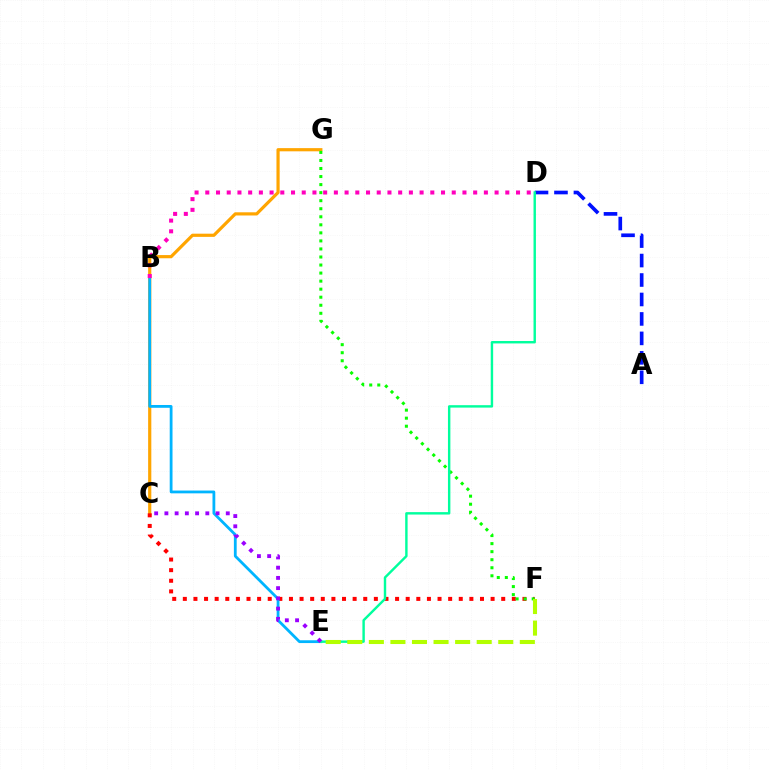{('C', 'G'): [{'color': '#ffa500', 'line_style': 'solid', 'thickness': 2.3}], ('C', 'F'): [{'color': '#ff0000', 'line_style': 'dotted', 'thickness': 2.88}], ('A', 'D'): [{'color': '#0010ff', 'line_style': 'dashed', 'thickness': 2.64}], ('B', 'E'): [{'color': '#00b5ff', 'line_style': 'solid', 'thickness': 2.01}], ('F', 'G'): [{'color': '#08ff00', 'line_style': 'dotted', 'thickness': 2.19}], ('D', 'E'): [{'color': '#00ff9d', 'line_style': 'solid', 'thickness': 1.74}], ('B', 'D'): [{'color': '#ff00bd', 'line_style': 'dotted', 'thickness': 2.91}], ('E', 'F'): [{'color': '#b3ff00', 'line_style': 'dashed', 'thickness': 2.93}], ('C', 'E'): [{'color': '#9b00ff', 'line_style': 'dotted', 'thickness': 2.78}]}